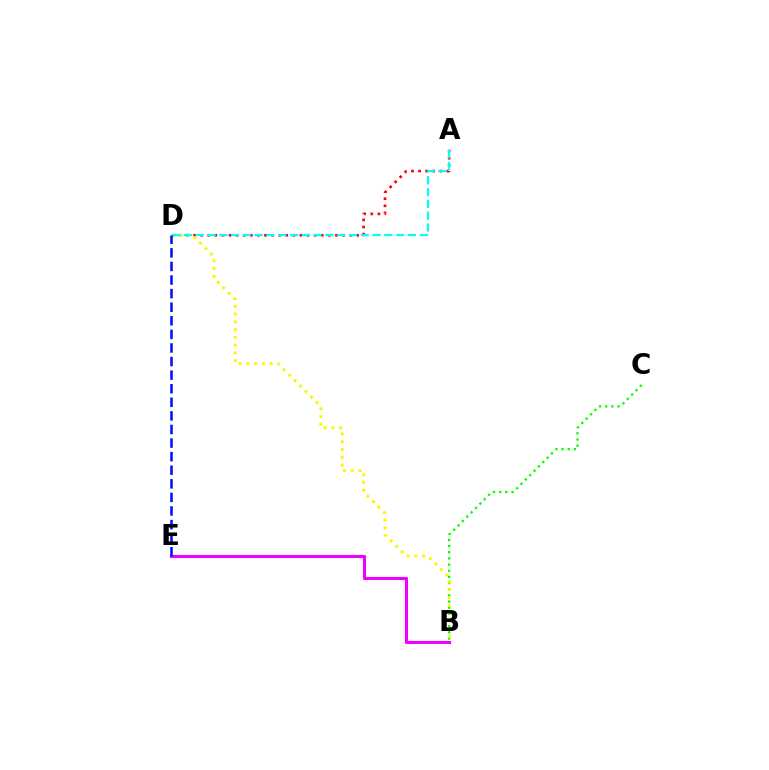{('B', 'E'): [{'color': '#ee00ff', 'line_style': 'solid', 'thickness': 2.22}], ('B', 'C'): [{'color': '#08ff00', 'line_style': 'dotted', 'thickness': 1.67}], ('A', 'D'): [{'color': '#ff0000', 'line_style': 'dotted', 'thickness': 1.93}, {'color': '#00fff6', 'line_style': 'dashed', 'thickness': 1.6}], ('B', 'D'): [{'color': '#fcf500', 'line_style': 'dotted', 'thickness': 2.11}], ('D', 'E'): [{'color': '#0010ff', 'line_style': 'dashed', 'thickness': 1.85}]}